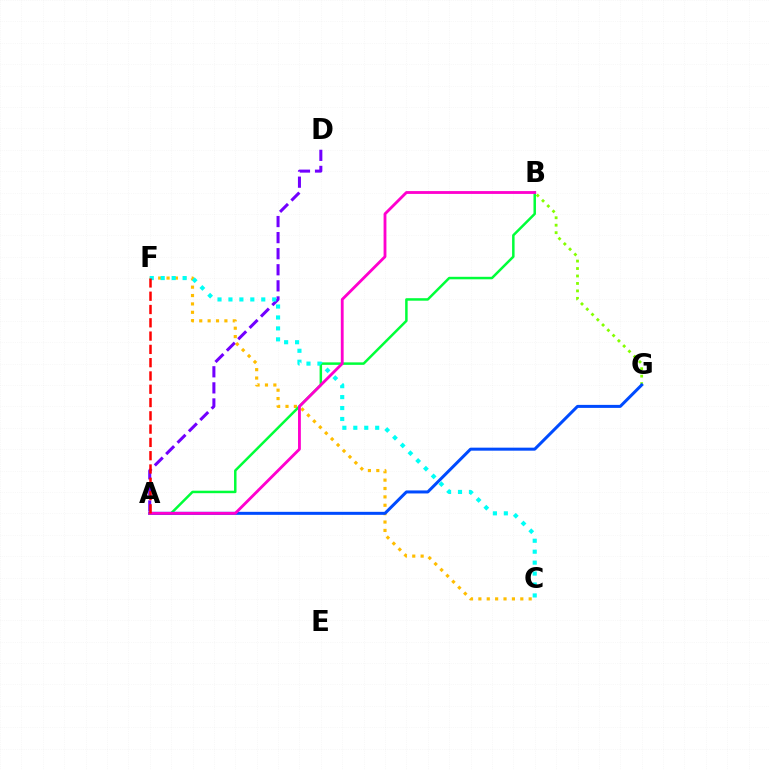{('A', 'D'): [{'color': '#7200ff', 'line_style': 'dashed', 'thickness': 2.18}], ('C', 'F'): [{'color': '#ffbd00', 'line_style': 'dotted', 'thickness': 2.28}, {'color': '#00fff6', 'line_style': 'dotted', 'thickness': 2.97}], ('A', 'B'): [{'color': '#00ff39', 'line_style': 'solid', 'thickness': 1.79}, {'color': '#ff00cf', 'line_style': 'solid', 'thickness': 2.04}], ('B', 'G'): [{'color': '#84ff00', 'line_style': 'dotted', 'thickness': 2.03}], ('A', 'G'): [{'color': '#004bff', 'line_style': 'solid', 'thickness': 2.17}], ('A', 'F'): [{'color': '#ff0000', 'line_style': 'dashed', 'thickness': 1.81}]}